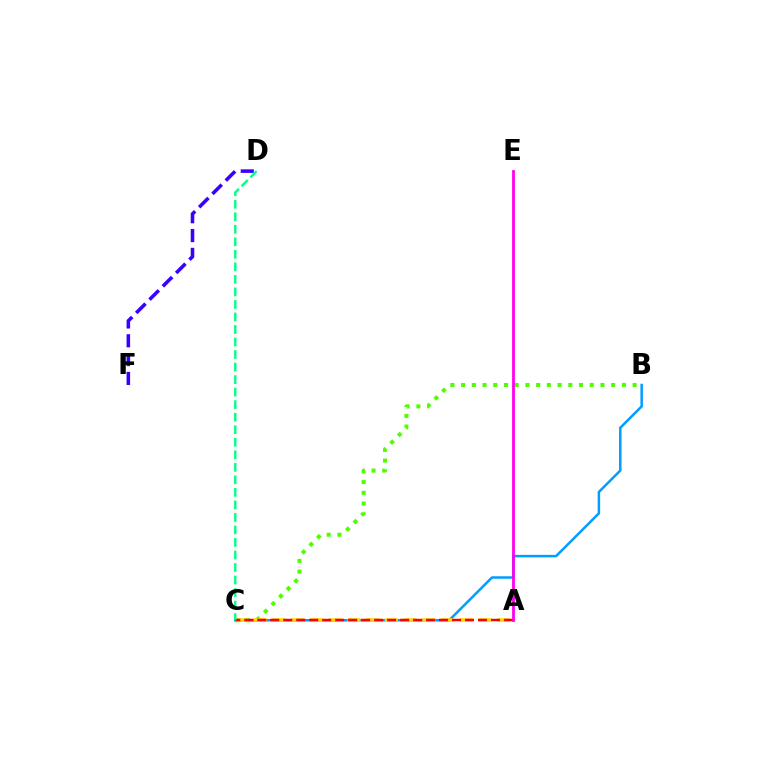{('B', 'C'): [{'color': '#009eff', 'line_style': 'solid', 'thickness': 1.8}, {'color': '#4fff00', 'line_style': 'dotted', 'thickness': 2.91}], ('A', 'C'): [{'color': '#ffd500', 'line_style': 'dashed', 'thickness': 2.54}, {'color': '#ff0000', 'line_style': 'dashed', 'thickness': 1.76}], ('D', 'F'): [{'color': '#3700ff', 'line_style': 'dashed', 'thickness': 2.56}], ('A', 'E'): [{'color': '#ff00ed', 'line_style': 'solid', 'thickness': 2.0}], ('C', 'D'): [{'color': '#00ff86', 'line_style': 'dashed', 'thickness': 1.7}]}